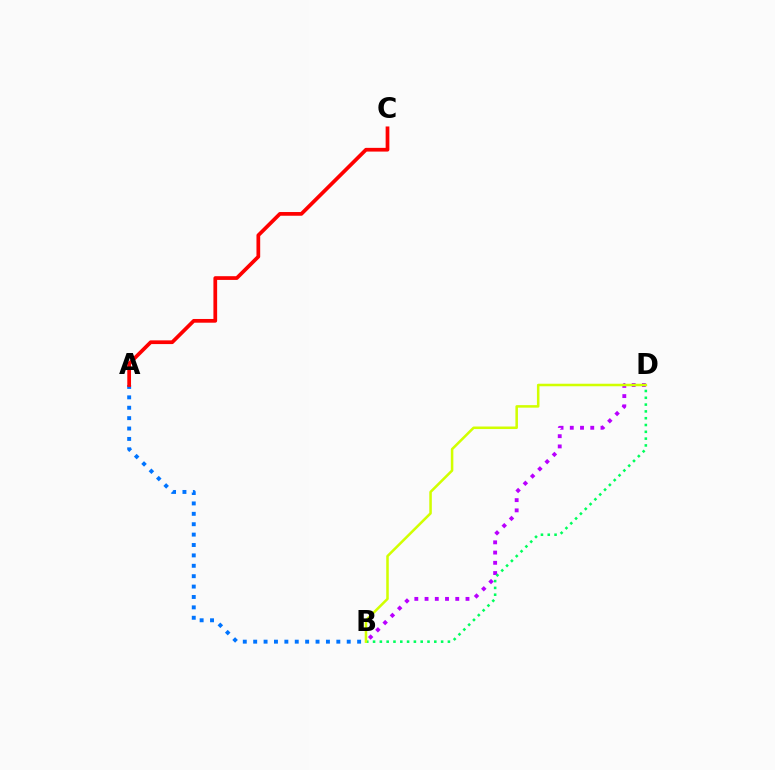{('B', 'D'): [{'color': '#b900ff', 'line_style': 'dotted', 'thickness': 2.78}, {'color': '#00ff5c', 'line_style': 'dotted', 'thickness': 1.85}, {'color': '#d1ff00', 'line_style': 'solid', 'thickness': 1.82}], ('A', 'B'): [{'color': '#0074ff', 'line_style': 'dotted', 'thickness': 2.82}], ('A', 'C'): [{'color': '#ff0000', 'line_style': 'solid', 'thickness': 2.68}]}